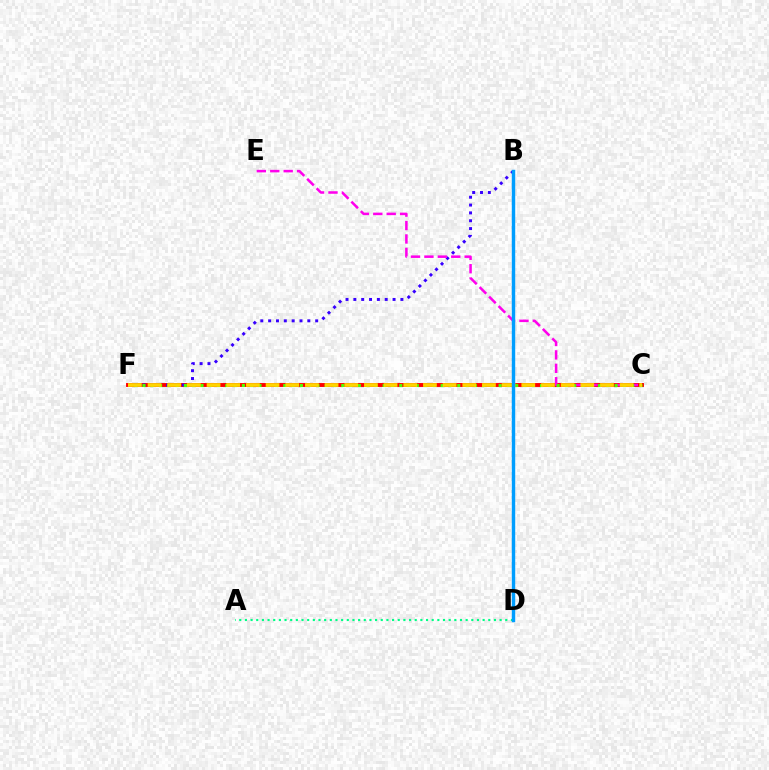{('C', 'F'): [{'color': '#ff0000', 'line_style': 'solid', 'thickness': 2.81}, {'color': '#4fff00', 'line_style': 'dotted', 'thickness': 2.25}, {'color': '#ffd500', 'line_style': 'dashed', 'thickness': 2.67}], ('B', 'F'): [{'color': '#3700ff', 'line_style': 'dotted', 'thickness': 2.13}], ('C', 'E'): [{'color': '#ff00ed', 'line_style': 'dashed', 'thickness': 1.82}], ('A', 'D'): [{'color': '#00ff86', 'line_style': 'dotted', 'thickness': 1.54}], ('B', 'D'): [{'color': '#009eff', 'line_style': 'solid', 'thickness': 2.46}]}